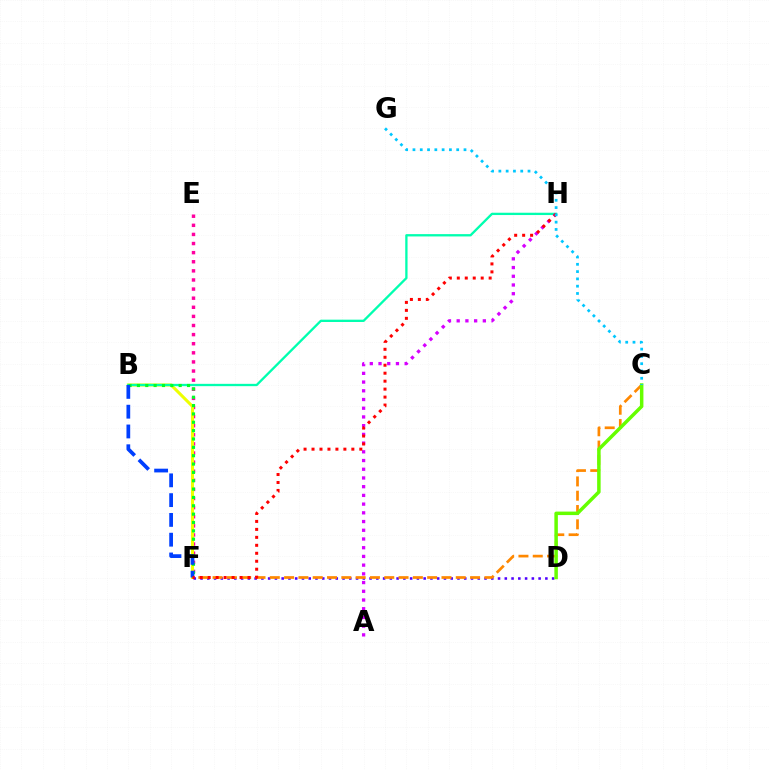{('E', 'F'): [{'color': '#ff00a0', 'line_style': 'dotted', 'thickness': 2.47}], ('B', 'F'): [{'color': '#eeff00', 'line_style': 'solid', 'thickness': 2.2}, {'color': '#00ff27', 'line_style': 'dotted', 'thickness': 2.27}, {'color': '#003fff', 'line_style': 'dashed', 'thickness': 2.69}], ('B', 'H'): [{'color': '#00ffaf', 'line_style': 'solid', 'thickness': 1.67}], ('D', 'F'): [{'color': '#4f00ff', 'line_style': 'dotted', 'thickness': 1.84}], ('C', 'F'): [{'color': '#ff8800', 'line_style': 'dashed', 'thickness': 1.94}], ('C', 'D'): [{'color': '#66ff00', 'line_style': 'solid', 'thickness': 2.51}], ('A', 'H'): [{'color': '#d600ff', 'line_style': 'dotted', 'thickness': 2.37}], ('F', 'H'): [{'color': '#ff0000', 'line_style': 'dotted', 'thickness': 2.16}], ('C', 'G'): [{'color': '#00c7ff', 'line_style': 'dotted', 'thickness': 1.98}]}